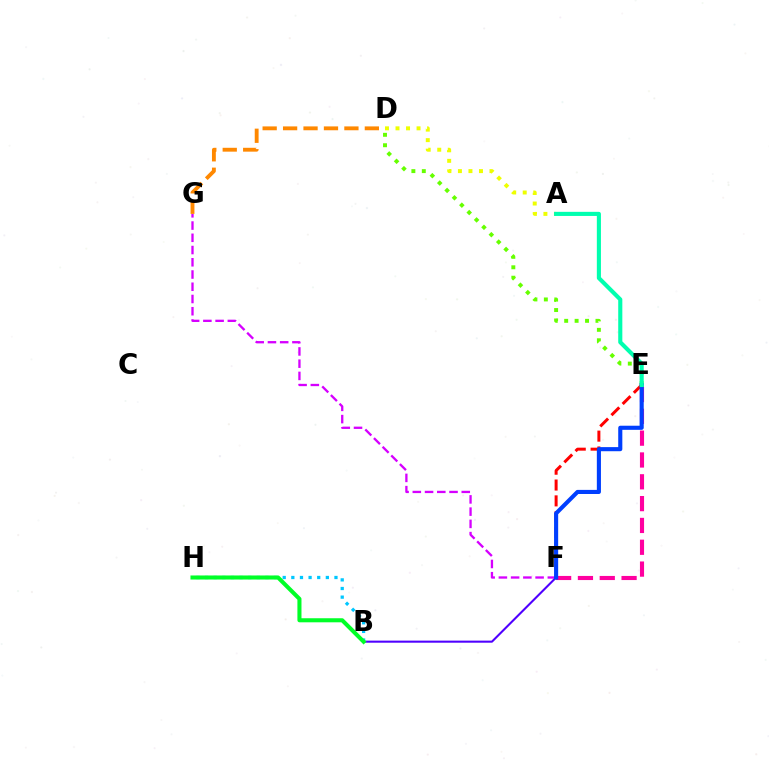{('E', 'F'): [{'color': '#ff00a0', 'line_style': 'dashed', 'thickness': 2.96}, {'color': '#ff0000', 'line_style': 'dashed', 'thickness': 2.15}, {'color': '#003fff', 'line_style': 'solid', 'thickness': 2.96}], ('F', 'G'): [{'color': '#d600ff', 'line_style': 'dashed', 'thickness': 1.66}], ('A', 'D'): [{'color': '#eeff00', 'line_style': 'dotted', 'thickness': 2.86}], ('D', 'E'): [{'color': '#66ff00', 'line_style': 'dotted', 'thickness': 2.83}], ('B', 'F'): [{'color': '#4f00ff', 'line_style': 'solid', 'thickness': 1.5}], ('B', 'H'): [{'color': '#00c7ff', 'line_style': 'dotted', 'thickness': 2.34}, {'color': '#00ff27', 'line_style': 'solid', 'thickness': 2.93}], ('D', 'G'): [{'color': '#ff8800', 'line_style': 'dashed', 'thickness': 2.78}], ('A', 'E'): [{'color': '#00ffaf', 'line_style': 'solid', 'thickness': 2.96}]}